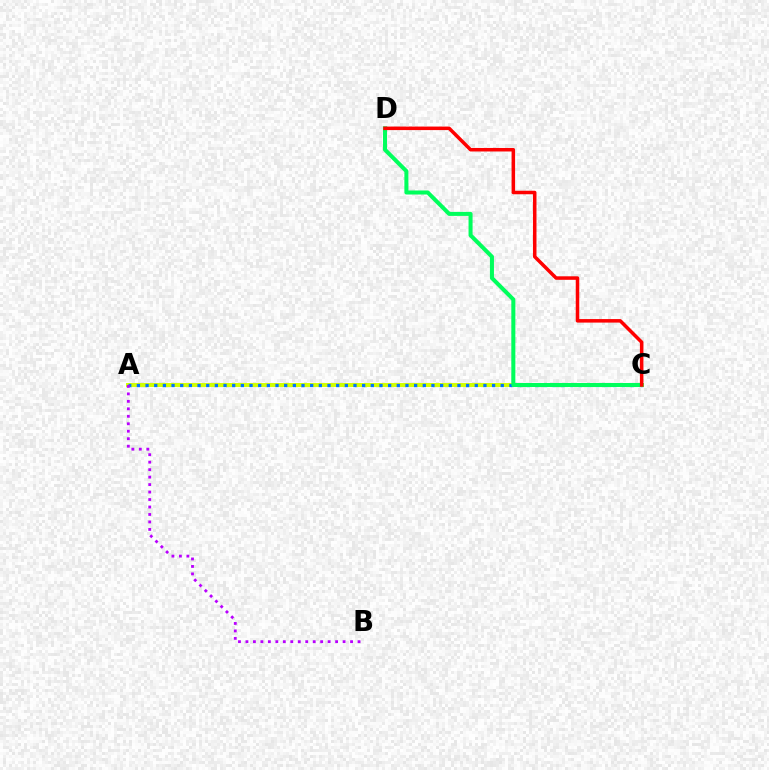{('A', 'C'): [{'color': '#d1ff00', 'line_style': 'solid', 'thickness': 2.84}, {'color': '#0074ff', 'line_style': 'dotted', 'thickness': 2.35}], ('A', 'B'): [{'color': '#b900ff', 'line_style': 'dotted', 'thickness': 2.03}], ('C', 'D'): [{'color': '#00ff5c', 'line_style': 'solid', 'thickness': 2.9}, {'color': '#ff0000', 'line_style': 'solid', 'thickness': 2.53}]}